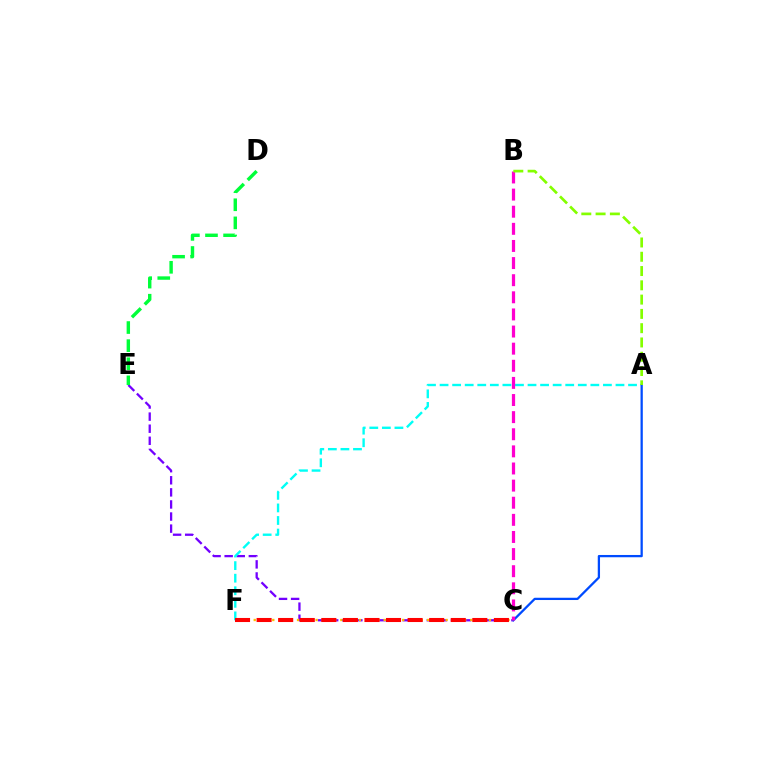{('C', 'E'): [{'color': '#7200ff', 'line_style': 'dashed', 'thickness': 1.64}], ('A', 'F'): [{'color': '#00fff6', 'line_style': 'dashed', 'thickness': 1.71}], ('A', 'C'): [{'color': '#004bff', 'line_style': 'solid', 'thickness': 1.63}], ('B', 'C'): [{'color': '#ff00cf', 'line_style': 'dashed', 'thickness': 2.33}], ('C', 'F'): [{'color': '#ffbd00', 'line_style': 'dotted', 'thickness': 1.68}, {'color': '#ff0000', 'line_style': 'dashed', 'thickness': 2.93}], ('D', 'E'): [{'color': '#00ff39', 'line_style': 'dashed', 'thickness': 2.46}], ('A', 'B'): [{'color': '#84ff00', 'line_style': 'dashed', 'thickness': 1.94}]}